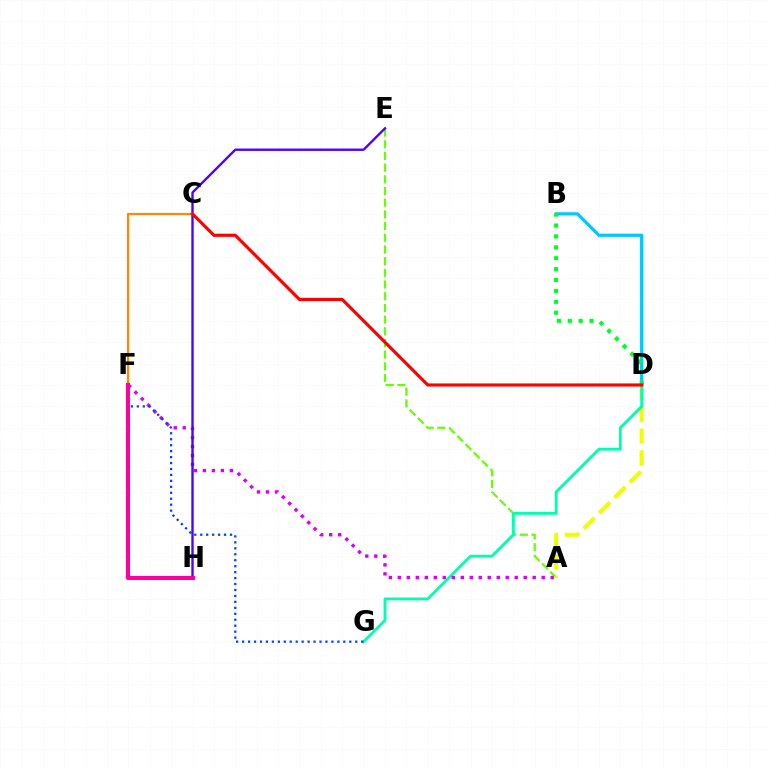{('A', 'E'): [{'color': '#66ff00', 'line_style': 'dashed', 'thickness': 1.59}], ('B', 'D'): [{'color': '#00c7ff', 'line_style': 'solid', 'thickness': 2.31}, {'color': '#00ff27', 'line_style': 'dotted', 'thickness': 2.96}], ('A', 'D'): [{'color': '#eeff00', 'line_style': 'dashed', 'thickness': 2.95}], ('D', 'G'): [{'color': '#00ffaf', 'line_style': 'solid', 'thickness': 2.04}], ('A', 'F'): [{'color': '#d600ff', 'line_style': 'dotted', 'thickness': 2.44}], ('F', 'G'): [{'color': '#003fff', 'line_style': 'dotted', 'thickness': 1.62}], ('E', 'H'): [{'color': '#4f00ff', 'line_style': 'solid', 'thickness': 1.71}], ('C', 'F'): [{'color': '#ff8800', 'line_style': 'solid', 'thickness': 1.61}], ('C', 'D'): [{'color': '#ff0000', 'line_style': 'solid', 'thickness': 2.27}], ('F', 'H'): [{'color': '#ff00a0', 'line_style': 'solid', 'thickness': 2.92}]}